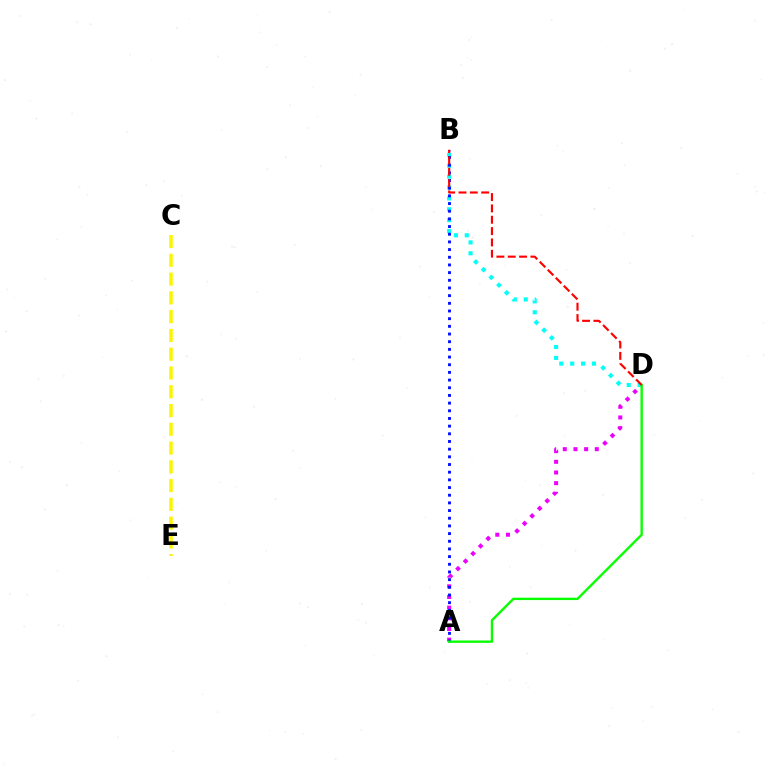{('B', 'D'): [{'color': '#00fff6', 'line_style': 'dotted', 'thickness': 2.96}, {'color': '#ff0000', 'line_style': 'dashed', 'thickness': 1.54}], ('A', 'D'): [{'color': '#ee00ff', 'line_style': 'dotted', 'thickness': 2.9}, {'color': '#08ff00', 'line_style': 'solid', 'thickness': 1.71}], ('A', 'B'): [{'color': '#0010ff', 'line_style': 'dotted', 'thickness': 2.09}], ('C', 'E'): [{'color': '#fcf500', 'line_style': 'dashed', 'thickness': 2.55}]}